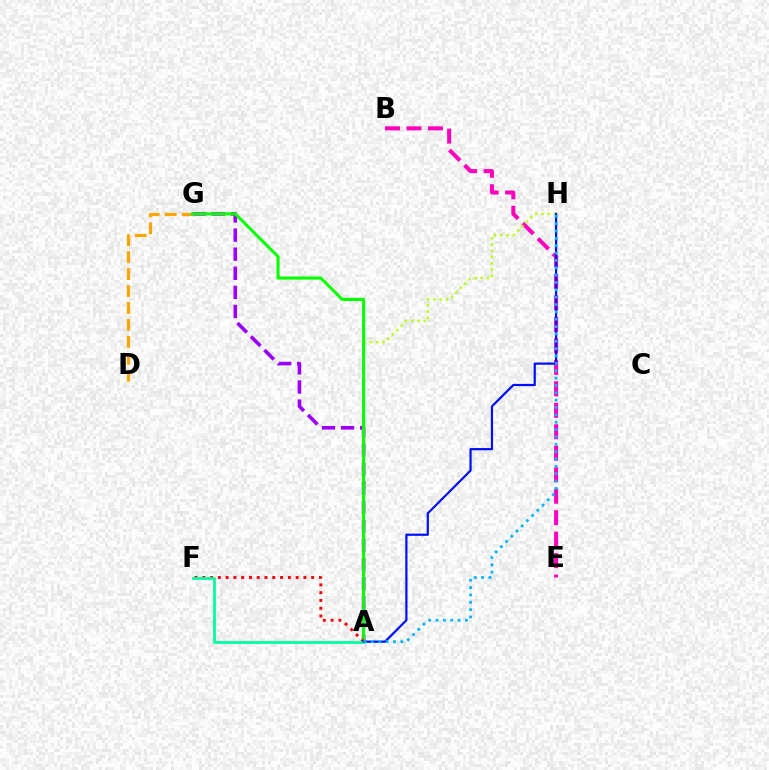{('B', 'E'): [{'color': '#ff00bd', 'line_style': 'dashed', 'thickness': 2.92}], ('A', 'G'): [{'color': '#9b00ff', 'line_style': 'dashed', 'thickness': 2.59}, {'color': '#08ff00', 'line_style': 'solid', 'thickness': 2.22}], ('D', 'G'): [{'color': '#ffa500', 'line_style': 'dashed', 'thickness': 2.3}], ('A', 'H'): [{'color': '#b3ff00', 'line_style': 'dotted', 'thickness': 1.7}, {'color': '#0010ff', 'line_style': 'solid', 'thickness': 1.6}, {'color': '#00b5ff', 'line_style': 'dotted', 'thickness': 2.0}], ('A', 'F'): [{'color': '#ff0000', 'line_style': 'dotted', 'thickness': 2.11}, {'color': '#00ff9d', 'line_style': 'solid', 'thickness': 2.0}]}